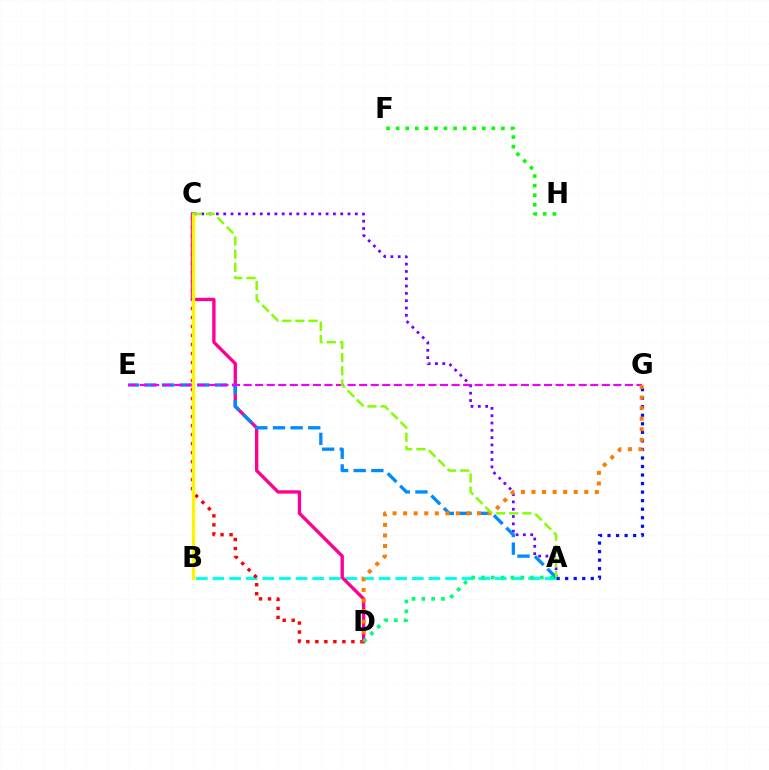{('F', 'H'): [{'color': '#08ff00', 'line_style': 'dotted', 'thickness': 2.6}], ('A', 'B'): [{'color': '#00fff6', 'line_style': 'dashed', 'thickness': 2.26}], ('A', 'C'): [{'color': '#7200ff', 'line_style': 'dotted', 'thickness': 1.99}, {'color': '#84ff00', 'line_style': 'dashed', 'thickness': 1.79}], ('C', 'D'): [{'color': '#ff0000', 'line_style': 'dotted', 'thickness': 2.45}, {'color': '#ff0094', 'line_style': 'solid', 'thickness': 2.41}], ('A', 'E'): [{'color': '#008cff', 'line_style': 'dashed', 'thickness': 2.4}], ('A', 'G'): [{'color': '#0010ff', 'line_style': 'dotted', 'thickness': 2.32}], ('A', 'D'): [{'color': '#00ff74', 'line_style': 'dotted', 'thickness': 2.66}], ('E', 'G'): [{'color': '#ee00ff', 'line_style': 'dashed', 'thickness': 1.57}], ('D', 'G'): [{'color': '#ff7c00', 'line_style': 'dotted', 'thickness': 2.87}], ('B', 'C'): [{'color': '#fcf500', 'line_style': 'solid', 'thickness': 2.41}]}